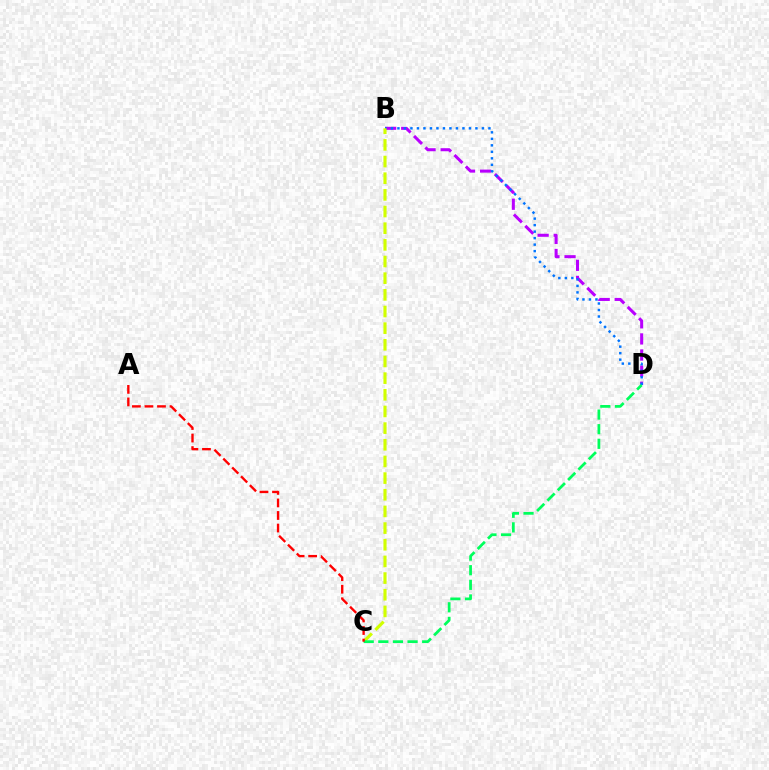{('B', 'D'): [{'color': '#b900ff', 'line_style': 'dashed', 'thickness': 2.19}, {'color': '#0074ff', 'line_style': 'dotted', 'thickness': 1.77}], ('B', 'C'): [{'color': '#d1ff00', 'line_style': 'dashed', 'thickness': 2.26}], ('C', 'D'): [{'color': '#00ff5c', 'line_style': 'dashed', 'thickness': 1.99}], ('A', 'C'): [{'color': '#ff0000', 'line_style': 'dashed', 'thickness': 1.7}]}